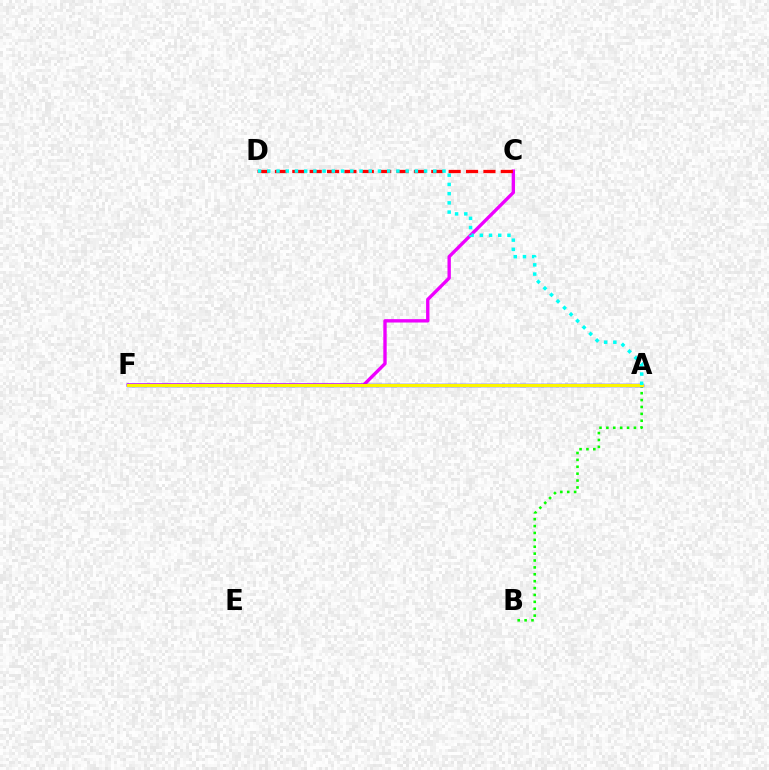{('A', 'B'): [{'color': '#08ff00', 'line_style': 'dotted', 'thickness': 1.87}], ('C', 'F'): [{'color': '#ee00ff', 'line_style': 'solid', 'thickness': 2.42}], ('A', 'F'): [{'color': '#0010ff', 'line_style': 'solid', 'thickness': 2.43}, {'color': '#fcf500', 'line_style': 'solid', 'thickness': 2.21}], ('C', 'D'): [{'color': '#ff0000', 'line_style': 'dashed', 'thickness': 2.36}], ('A', 'D'): [{'color': '#00fff6', 'line_style': 'dotted', 'thickness': 2.51}]}